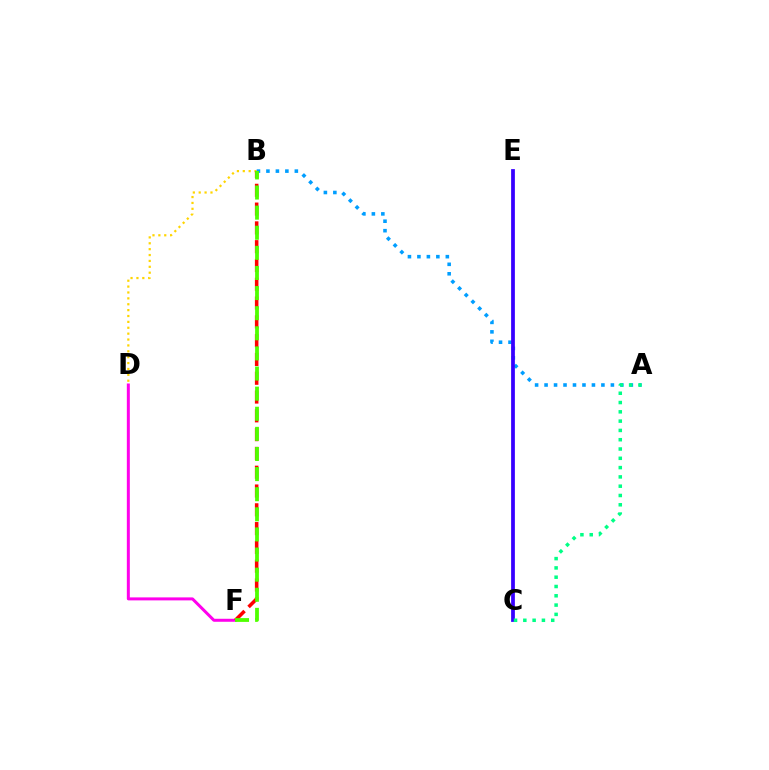{('B', 'D'): [{'color': '#ffd500', 'line_style': 'dotted', 'thickness': 1.6}], ('D', 'F'): [{'color': '#ff00ed', 'line_style': 'solid', 'thickness': 2.16}], ('A', 'B'): [{'color': '#009eff', 'line_style': 'dotted', 'thickness': 2.57}], ('C', 'E'): [{'color': '#3700ff', 'line_style': 'solid', 'thickness': 2.7}], ('B', 'F'): [{'color': '#ff0000', 'line_style': 'dashed', 'thickness': 2.55}, {'color': '#4fff00', 'line_style': 'dashed', 'thickness': 2.73}], ('A', 'C'): [{'color': '#00ff86', 'line_style': 'dotted', 'thickness': 2.53}]}